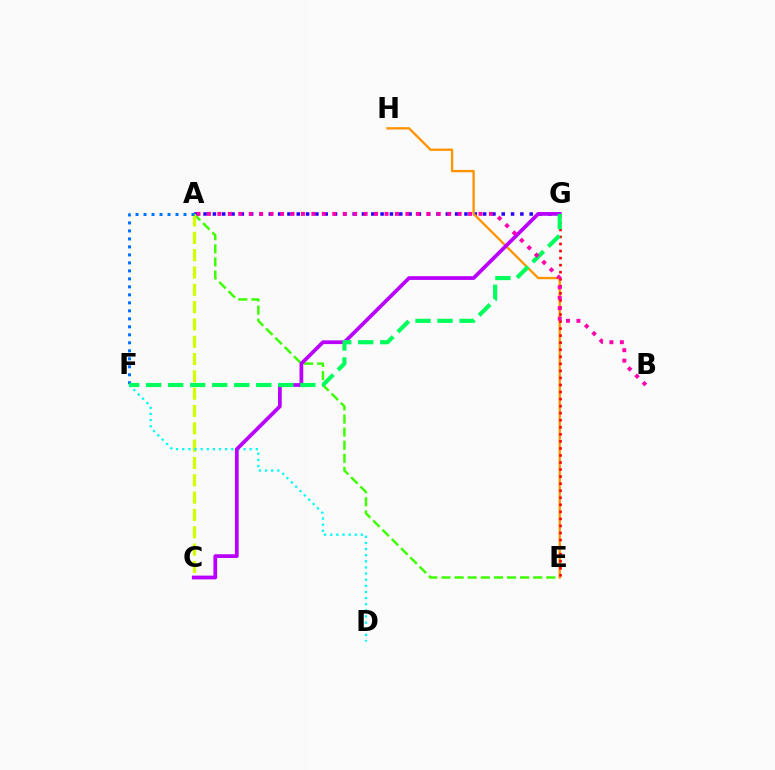{('A', 'G'): [{'color': '#2500ff', 'line_style': 'dotted', 'thickness': 2.53}], ('A', 'E'): [{'color': '#3dff00', 'line_style': 'dashed', 'thickness': 1.78}], ('A', 'C'): [{'color': '#d1ff00', 'line_style': 'dashed', 'thickness': 2.35}], ('E', 'H'): [{'color': '#ff9400', 'line_style': 'solid', 'thickness': 1.69}], ('D', 'F'): [{'color': '#00fff6', 'line_style': 'dotted', 'thickness': 1.67}], ('E', 'G'): [{'color': '#ff0000', 'line_style': 'dotted', 'thickness': 1.92}], ('A', 'F'): [{'color': '#0074ff', 'line_style': 'dotted', 'thickness': 2.17}], ('C', 'G'): [{'color': '#b900ff', 'line_style': 'solid', 'thickness': 2.69}], ('F', 'G'): [{'color': '#00ff5c', 'line_style': 'dashed', 'thickness': 2.99}], ('A', 'B'): [{'color': '#ff00ac', 'line_style': 'dotted', 'thickness': 2.84}]}